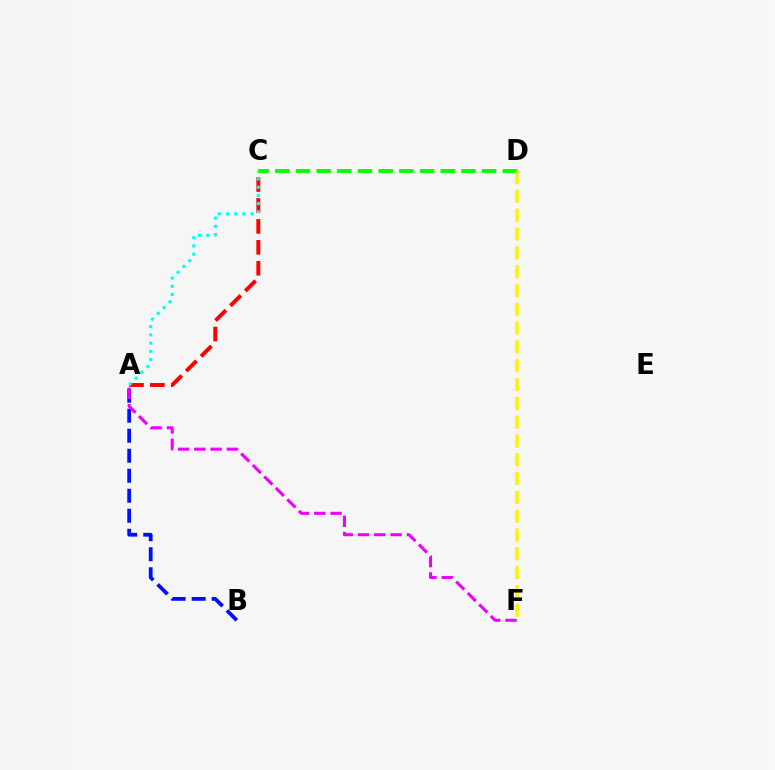{('C', 'D'): [{'color': '#08ff00', 'line_style': 'dashed', 'thickness': 2.81}], ('A', 'B'): [{'color': '#0010ff', 'line_style': 'dashed', 'thickness': 2.72}], ('D', 'F'): [{'color': '#fcf500', 'line_style': 'dashed', 'thickness': 2.56}], ('A', 'C'): [{'color': '#ff0000', 'line_style': 'dashed', 'thickness': 2.84}, {'color': '#00fff6', 'line_style': 'dotted', 'thickness': 2.23}], ('A', 'F'): [{'color': '#ee00ff', 'line_style': 'dashed', 'thickness': 2.21}]}